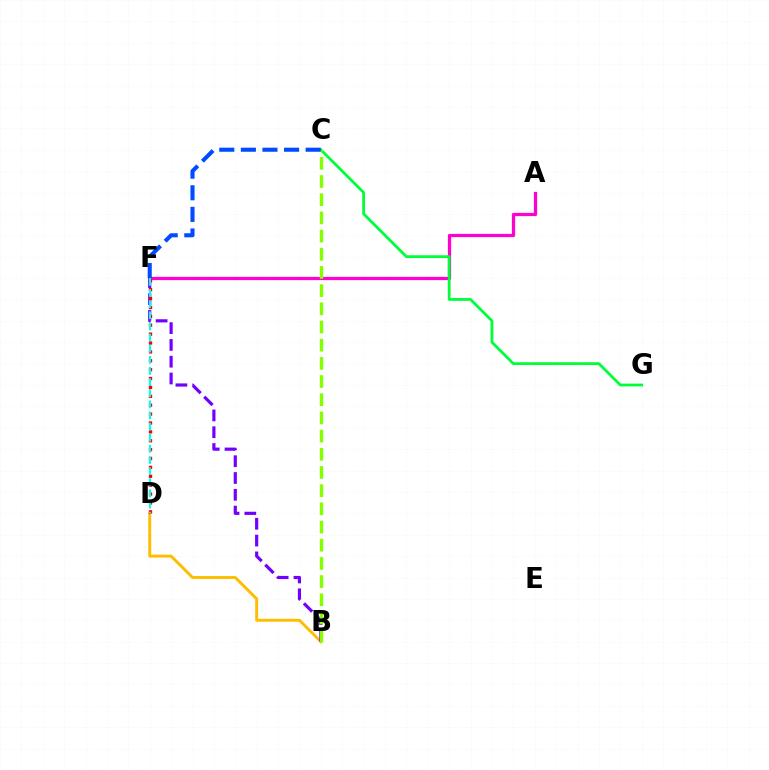{('A', 'F'): [{'color': '#ff00cf', 'line_style': 'solid', 'thickness': 2.33}], ('B', 'D'): [{'color': '#ffbd00', 'line_style': 'solid', 'thickness': 2.1}], ('C', 'G'): [{'color': '#00ff39', 'line_style': 'solid', 'thickness': 2.01}], ('B', 'F'): [{'color': '#7200ff', 'line_style': 'dashed', 'thickness': 2.28}], ('D', 'F'): [{'color': '#ff0000', 'line_style': 'dotted', 'thickness': 2.41}, {'color': '#00fff6', 'line_style': 'dashed', 'thickness': 1.51}], ('B', 'C'): [{'color': '#84ff00', 'line_style': 'dashed', 'thickness': 2.47}], ('C', 'F'): [{'color': '#004bff', 'line_style': 'dashed', 'thickness': 2.93}]}